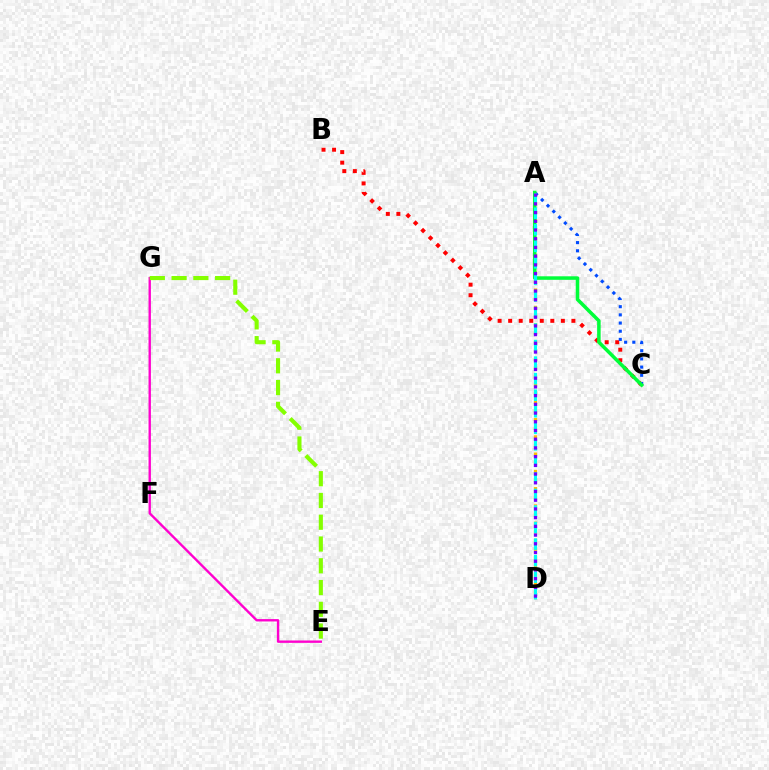{('B', 'C'): [{'color': '#ff0000', 'line_style': 'dotted', 'thickness': 2.86}], ('A', 'D'): [{'color': '#ffbd00', 'line_style': 'dotted', 'thickness': 2.35}, {'color': '#00fff6', 'line_style': 'dashed', 'thickness': 2.25}, {'color': '#7200ff', 'line_style': 'dotted', 'thickness': 2.37}], ('A', 'C'): [{'color': '#004bff', 'line_style': 'dotted', 'thickness': 2.22}, {'color': '#00ff39', 'line_style': 'solid', 'thickness': 2.54}], ('E', 'G'): [{'color': '#ff00cf', 'line_style': 'solid', 'thickness': 1.71}, {'color': '#84ff00', 'line_style': 'dashed', 'thickness': 2.96}]}